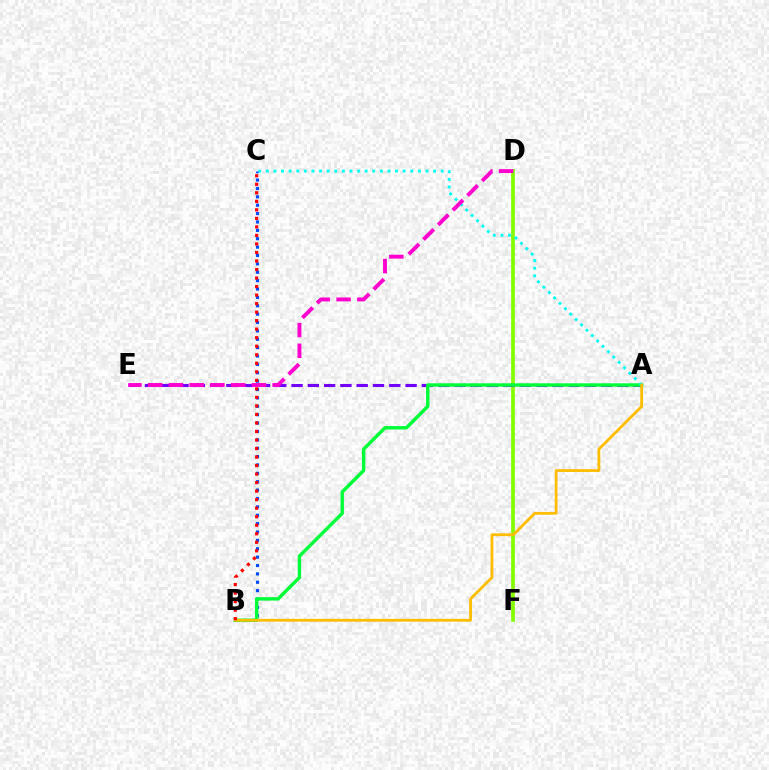{('B', 'C'): [{'color': '#004bff', 'line_style': 'dotted', 'thickness': 2.28}, {'color': '#ff0000', 'line_style': 'dotted', 'thickness': 2.32}], ('D', 'F'): [{'color': '#84ff00', 'line_style': 'solid', 'thickness': 2.68}], ('A', 'E'): [{'color': '#7200ff', 'line_style': 'dashed', 'thickness': 2.21}], ('A', 'B'): [{'color': '#00ff39', 'line_style': 'solid', 'thickness': 2.46}, {'color': '#ffbd00', 'line_style': 'solid', 'thickness': 2.02}], ('A', 'C'): [{'color': '#00fff6', 'line_style': 'dotted', 'thickness': 2.07}], ('D', 'E'): [{'color': '#ff00cf', 'line_style': 'dashed', 'thickness': 2.82}]}